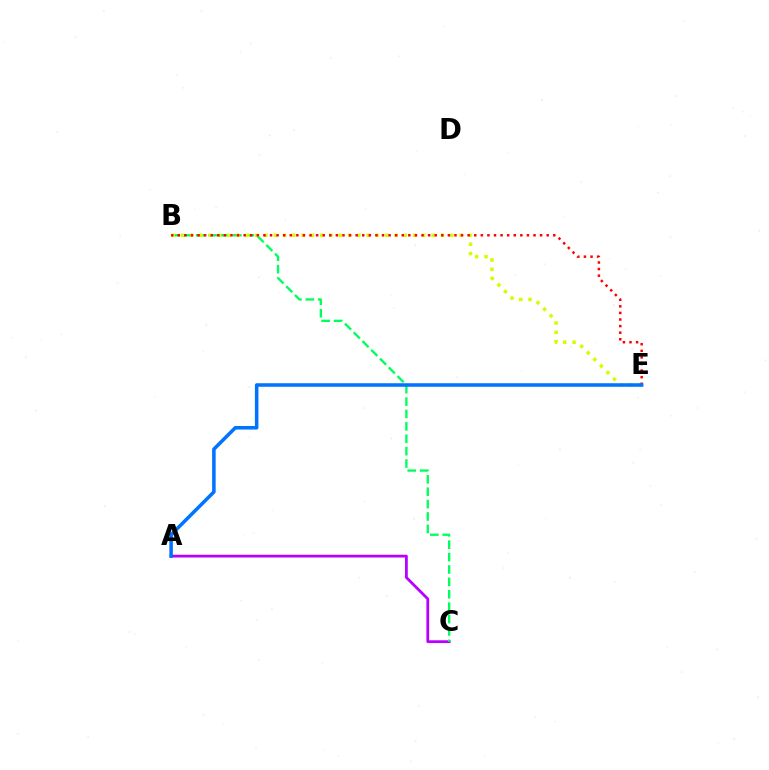{('A', 'C'): [{'color': '#b900ff', 'line_style': 'solid', 'thickness': 2.0}], ('B', 'C'): [{'color': '#00ff5c', 'line_style': 'dashed', 'thickness': 1.68}], ('B', 'E'): [{'color': '#d1ff00', 'line_style': 'dotted', 'thickness': 2.52}, {'color': '#ff0000', 'line_style': 'dotted', 'thickness': 1.79}], ('A', 'E'): [{'color': '#0074ff', 'line_style': 'solid', 'thickness': 2.55}]}